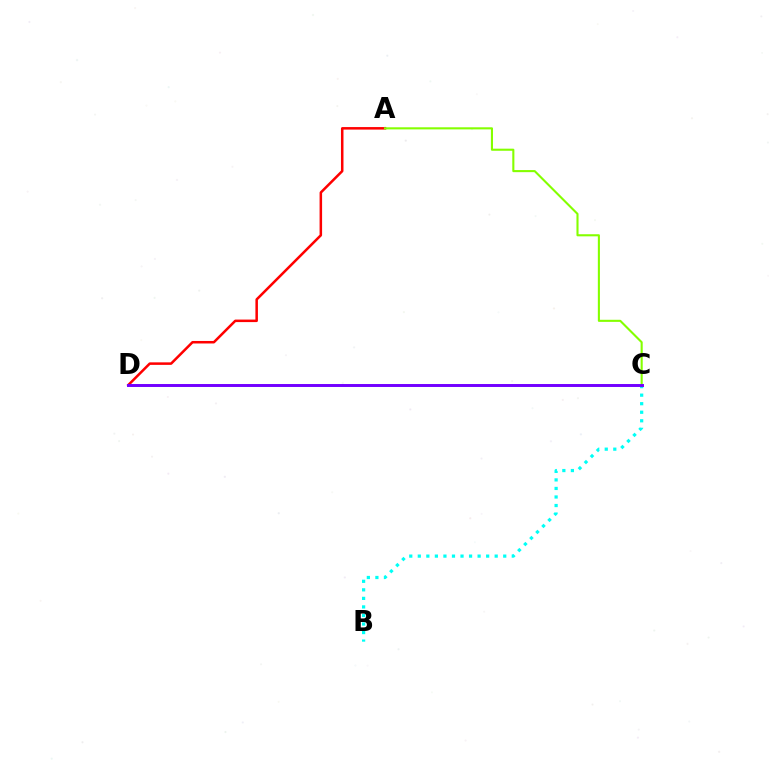{('B', 'C'): [{'color': '#00fff6', 'line_style': 'dotted', 'thickness': 2.32}], ('A', 'D'): [{'color': '#ff0000', 'line_style': 'solid', 'thickness': 1.81}], ('A', 'C'): [{'color': '#84ff00', 'line_style': 'solid', 'thickness': 1.51}], ('C', 'D'): [{'color': '#7200ff', 'line_style': 'solid', 'thickness': 2.12}]}